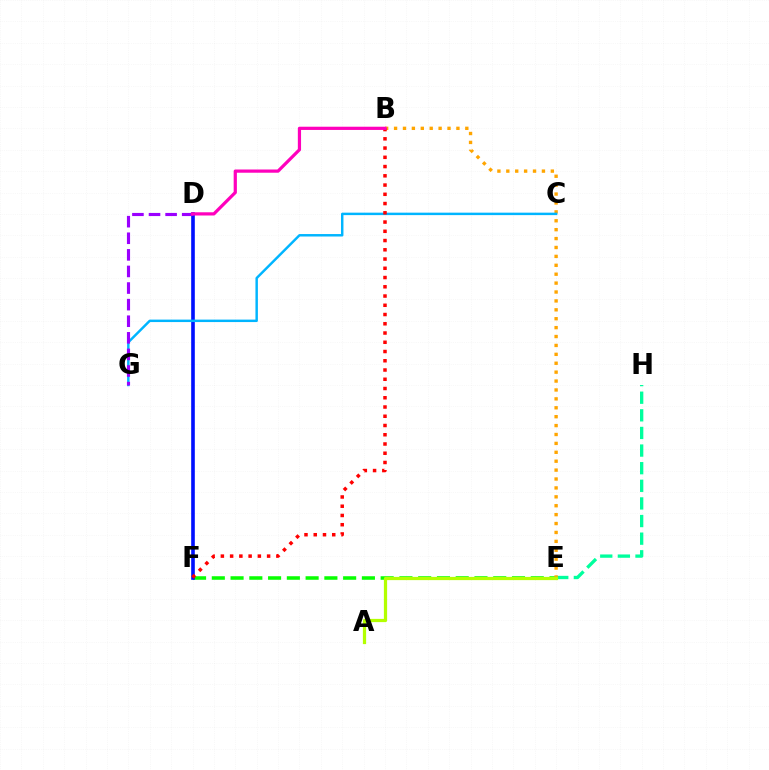{('E', 'F'): [{'color': '#08ff00', 'line_style': 'dashed', 'thickness': 2.55}], ('D', 'F'): [{'color': '#0010ff', 'line_style': 'solid', 'thickness': 2.61}], ('E', 'H'): [{'color': '#00ff9d', 'line_style': 'dashed', 'thickness': 2.39}], ('B', 'E'): [{'color': '#ffa500', 'line_style': 'dotted', 'thickness': 2.42}], ('C', 'G'): [{'color': '#00b5ff', 'line_style': 'solid', 'thickness': 1.77}], ('A', 'E'): [{'color': '#b3ff00', 'line_style': 'solid', 'thickness': 2.33}], ('B', 'F'): [{'color': '#ff0000', 'line_style': 'dotted', 'thickness': 2.51}], ('D', 'G'): [{'color': '#9b00ff', 'line_style': 'dashed', 'thickness': 2.25}], ('B', 'D'): [{'color': '#ff00bd', 'line_style': 'solid', 'thickness': 2.32}]}